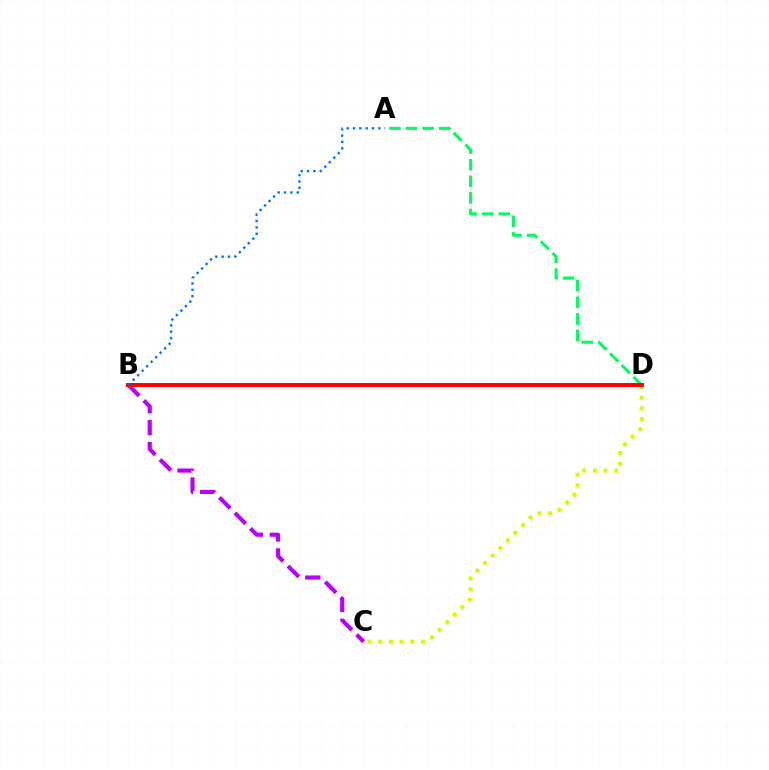{('C', 'D'): [{'color': '#d1ff00', 'line_style': 'dotted', 'thickness': 2.91}], ('B', 'C'): [{'color': '#b900ff', 'line_style': 'dashed', 'thickness': 2.98}], ('A', 'D'): [{'color': '#00ff5c', 'line_style': 'dashed', 'thickness': 2.25}], ('B', 'D'): [{'color': '#ff0000', 'line_style': 'solid', 'thickness': 2.85}], ('A', 'B'): [{'color': '#0074ff', 'line_style': 'dotted', 'thickness': 1.72}]}